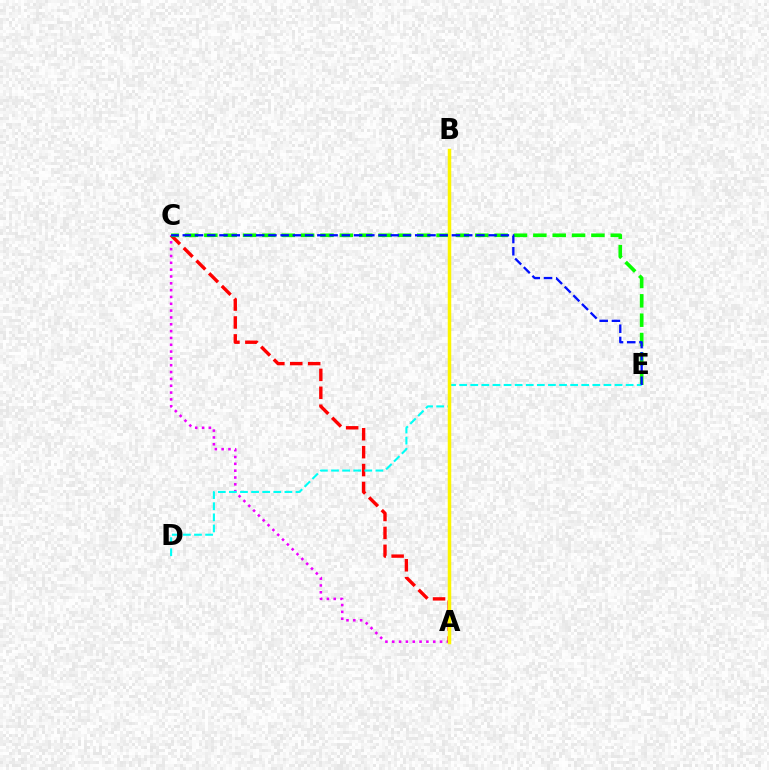{('A', 'C'): [{'color': '#ee00ff', 'line_style': 'dotted', 'thickness': 1.86}, {'color': '#ff0000', 'line_style': 'dashed', 'thickness': 2.43}], ('C', 'E'): [{'color': '#08ff00', 'line_style': 'dashed', 'thickness': 2.63}, {'color': '#0010ff', 'line_style': 'dashed', 'thickness': 1.66}], ('D', 'E'): [{'color': '#00fff6', 'line_style': 'dashed', 'thickness': 1.51}], ('A', 'B'): [{'color': '#fcf500', 'line_style': 'solid', 'thickness': 2.52}]}